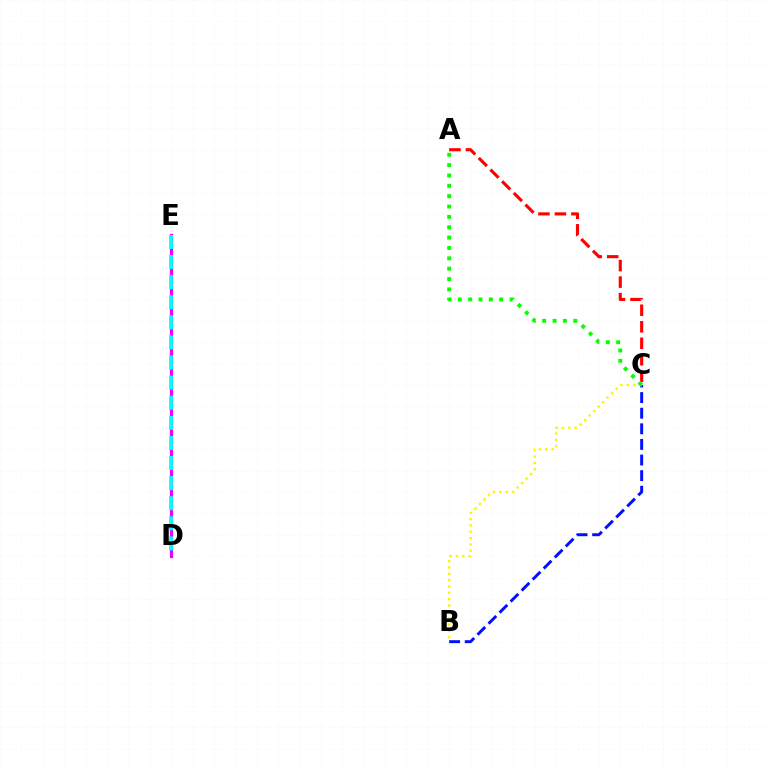{('A', 'C'): [{'color': '#ff0000', 'line_style': 'dashed', 'thickness': 2.24}, {'color': '#08ff00', 'line_style': 'dotted', 'thickness': 2.81}], ('B', 'C'): [{'color': '#0010ff', 'line_style': 'dashed', 'thickness': 2.12}, {'color': '#fcf500', 'line_style': 'dotted', 'thickness': 1.72}], ('D', 'E'): [{'color': '#ee00ff', 'line_style': 'solid', 'thickness': 2.3}, {'color': '#00fff6', 'line_style': 'dashed', 'thickness': 2.73}]}